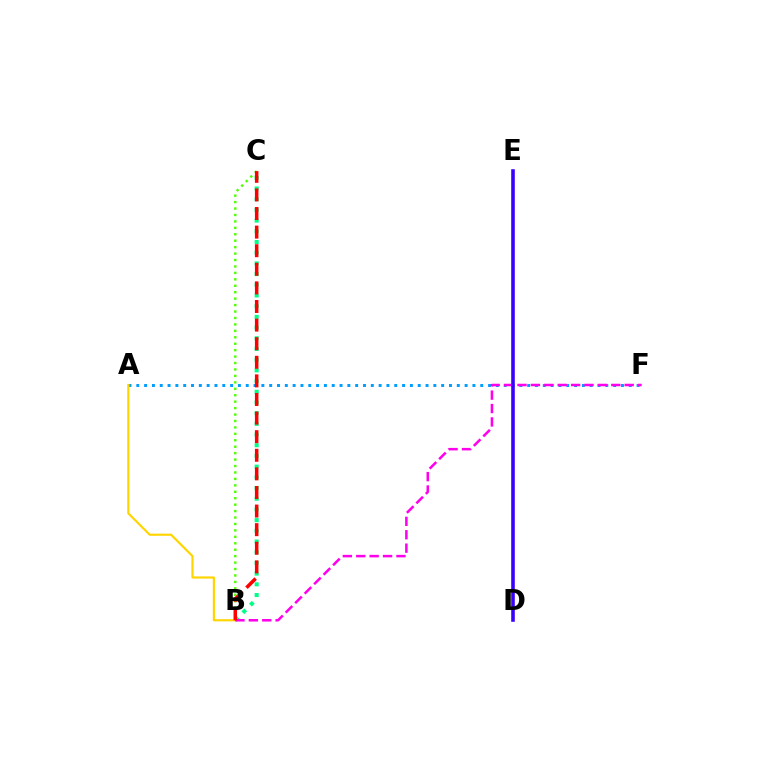{('B', 'C'): [{'color': '#4fff00', 'line_style': 'dotted', 'thickness': 1.75}, {'color': '#00ff86', 'line_style': 'dotted', 'thickness': 2.91}, {'color': '#ff0000', 'line_style': 'dashed', 'thickness': 2.53}], ('A', 'F'): [{'color': '#009eff', 'line_style': 'dotted', 'thickness': 2.12}], ('A', 'B'): [{'color': '#ffd500', 'line_style': 'solid', 'thickness': 1.56}], ('B', 'F'): [{'color': '#ff00ed', 'line_style': 'dashed', 'thickness': 1.82}], ('D', 'E'): [{'color': '#3700ff', 'line_style': 'solid', 'thickness': 2.58}]}